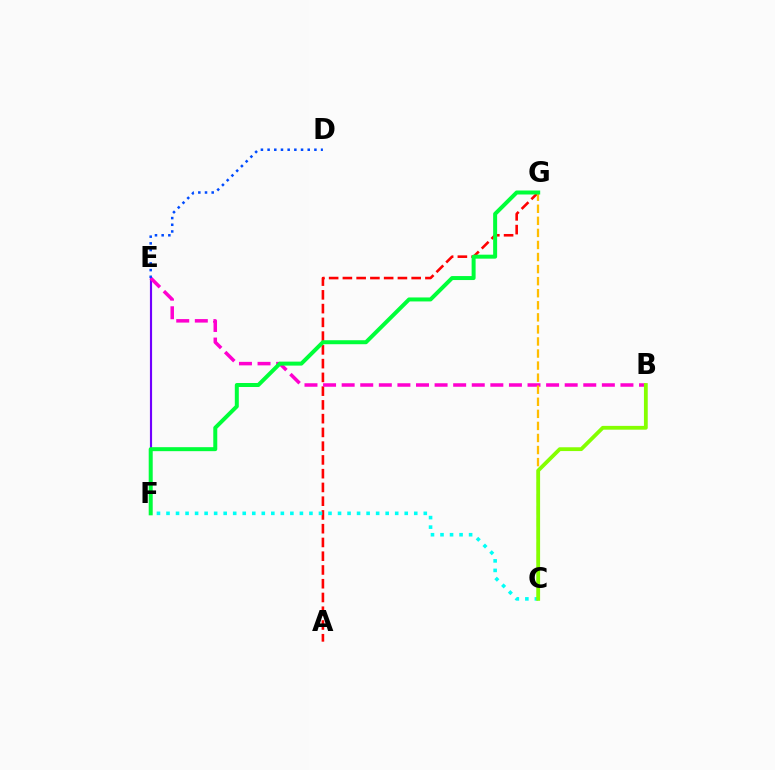{('E', 'F'): [{'color': '#7200ff', 'line_style': 'solid', 'thickness': 1.55}], ('A', 'G'): [{'color': '#ff0000', 'line_style': 'dashed', 'thickness': 1.87}], ('B', 'E'): [{'color': '#ff00cf', 'line_style': 'dashed', 'thickness': 2.52}], ('C', 'F'): [{'color': '#00fff6', 'line_style': 'dotted', 'thickness': 2.59}], ('C', 'G'): [{'color': '#ffbd00', 'line_style': 'dashed', 'thickness': 1.64}], ('D', 'E'): [{'color': '#004bff', 'line_style': 'dotted', 'thickness': 1.82}], ('B', 'C'): [{'color': '#84ff00', 'line_style': 'solid', 'thickness': 2.74}], ('F', 'G'): [{'color': '#00ff39', 'line_style': 'solid', 'thickness': 2.87}]}